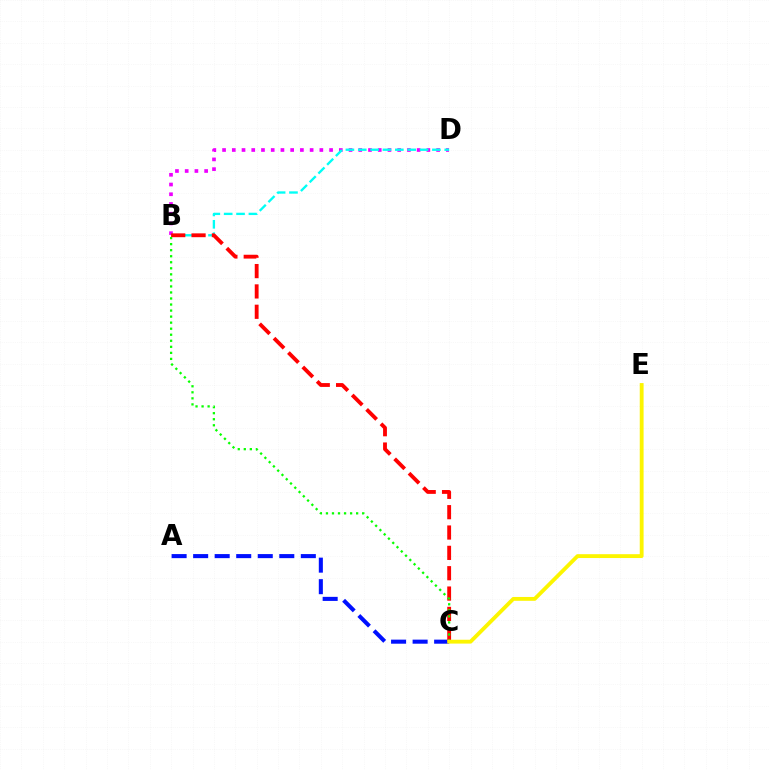{('A', 'C'): [{'color': '#0010ff', 'line_style': 'dashed', 'thickness': 2.93}], ('B', 'D'): [{'color': '#ee00ff', 'line_style': 'dotted', 'thickness': 2.64}, {'color': '#00fff6', 'line_style': 'dashed', 'thickness': 1.68}], ('B', 'C'): [{'color': '#ff0000', 'line_style': 'dashed', 'thickness': 2.76}, {'color': '#08ff00', 'line_style': 'dotted', 'thickness': 1.64}], ('C', 'E'): [{'color': '#fcf500', 'line_style': 'solid', 'thickness': 2.77}]}